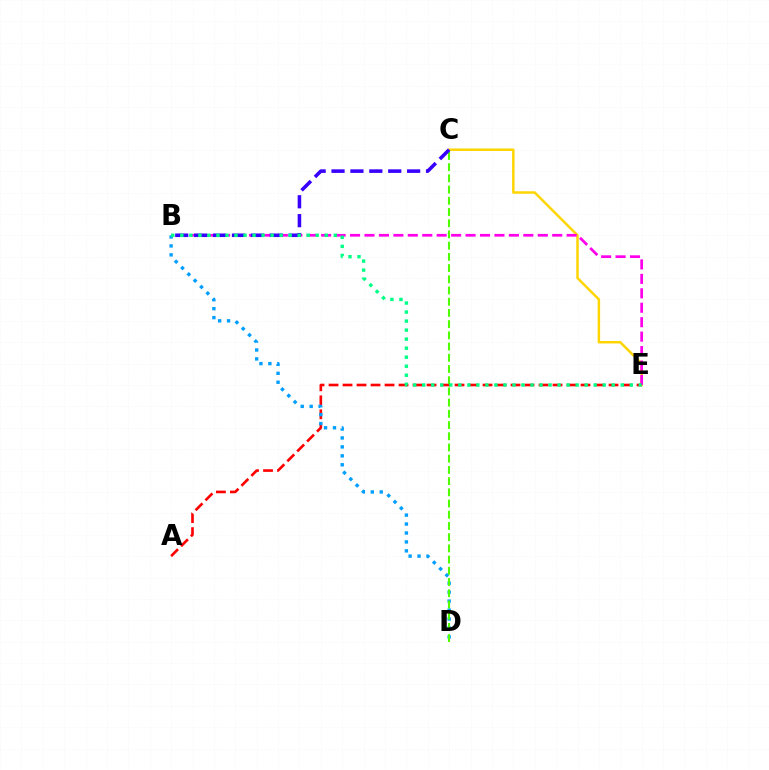{('C', 'E'): [{'color': '#ffd500', 'line_style': 'solid', 'thickness': 1.78}], ('B', 'E'): [{'color': '#ff00ed', 'line_style': 'dashed', 'thickness': 1.96}, {'color': '#00ff86', 'line_style': 'dotted', 'thickness': 2.45}], ('A', 'E'): [{'color': '#ff0000', 'line_style': 'dashed', 'thickness': 1.9}], ('B', 'D'): [{'color': '#009eff', 'line_style': 'dotted', 'thickness': 2.43}], ('C', 'D'): [{'color': '#4fff00', 'line_style': 'dashed', 'thickness': 1.52}], ('B', 'C'): [{'color': '#3700ff', 'line_style': 'dashed', 'thickness': 2.57}]}